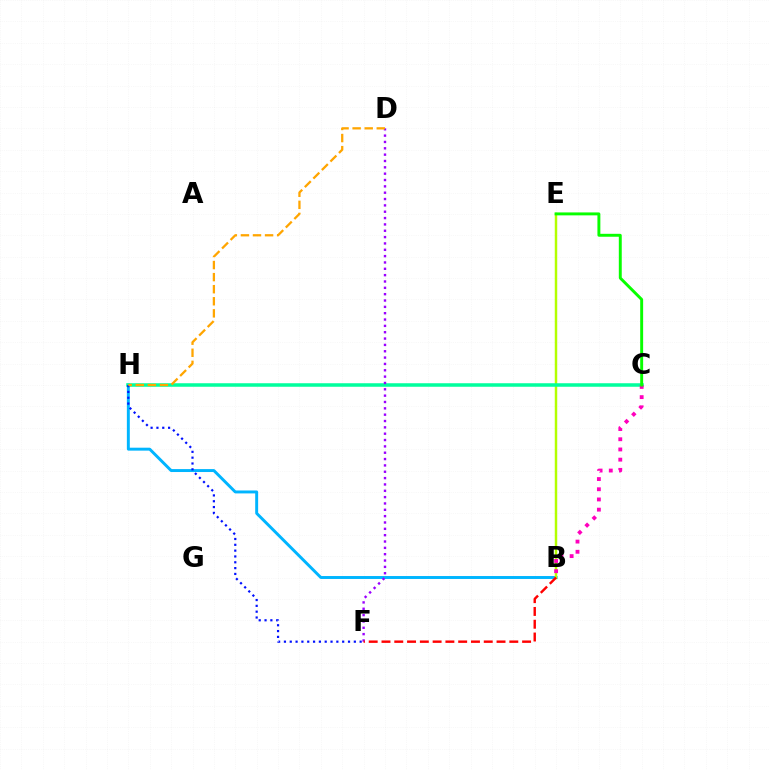{('B', 'H'): [{'color': '#00b5ff', 'line_style': 'solid', 'thickness': 2.11}], ('B', 'E'): [{'color': '#b3ff00', 'line_style': 'solid', 'thickness': 1.77}], ('C', 'H'): [{'color': '#00ff9d', 'line_style': 'solid', 'thickness': 2.53}], ('B', 'C'): [{'color': '#ff00bd', 'line_style': 'dotted', 'thickness': 2.77}], ('F', 'H'): [{'color': '#0010ff', 'line_style': 'dotted', 'thickness': 1.58}], ('C', 'E'): [{'color': '#08ff00', 'line_style': 'solid', 'thickness': 2.11}], ('D', 'F'): [{'color': '#9b00ff', 'line_style': 'dotted', 'thickness': 1.72}], ('D', 'H'): [{'color': '#ffa500', 'line_style': 'dashed', 'thickness': 1.64}], ('B', 'F'): [{'color': '#ff0000', 'line_style': 'dashed', 'thickness': 1.74}]}